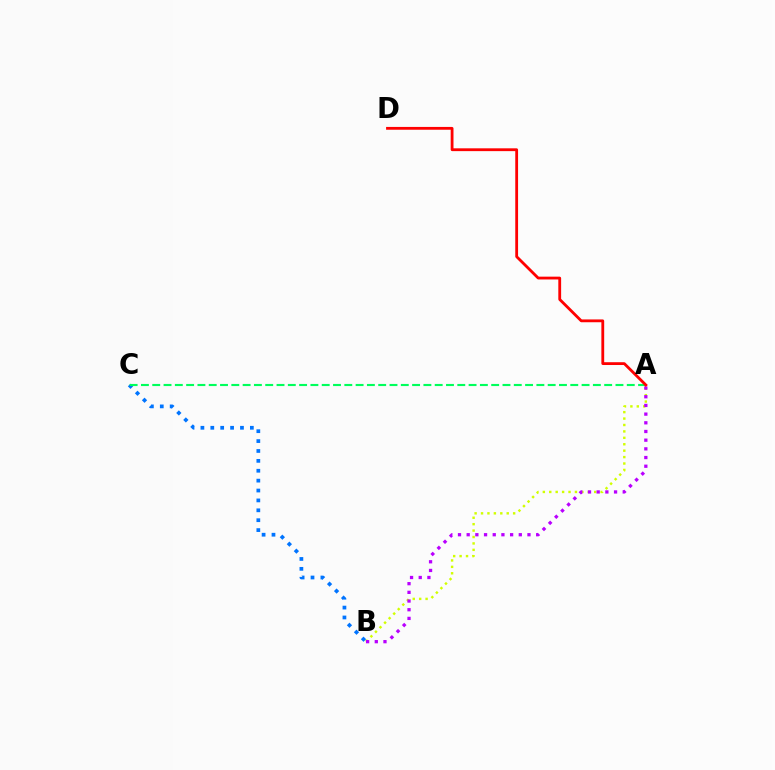{('A', 'B'): [{'color': '#d1ff00', 'line_style': 'dotted', 'thickness': 1.74}, {'color': '#b900ff', 'line_style': 'dotted', 'thickness': 2.36}], ('B', 'C'): [{'color': '#0074ff', 'line_style': 'dotted', 'thickness': 2.69}], ('A', 'C'): [{'color': '#00ff5c', 'line_style': 'dashed', 'thickness': 1.53}], ('A', 'D'): [{'color': '#ff0000', 'line_style': 'solid', 'thickness': 2.02}]}